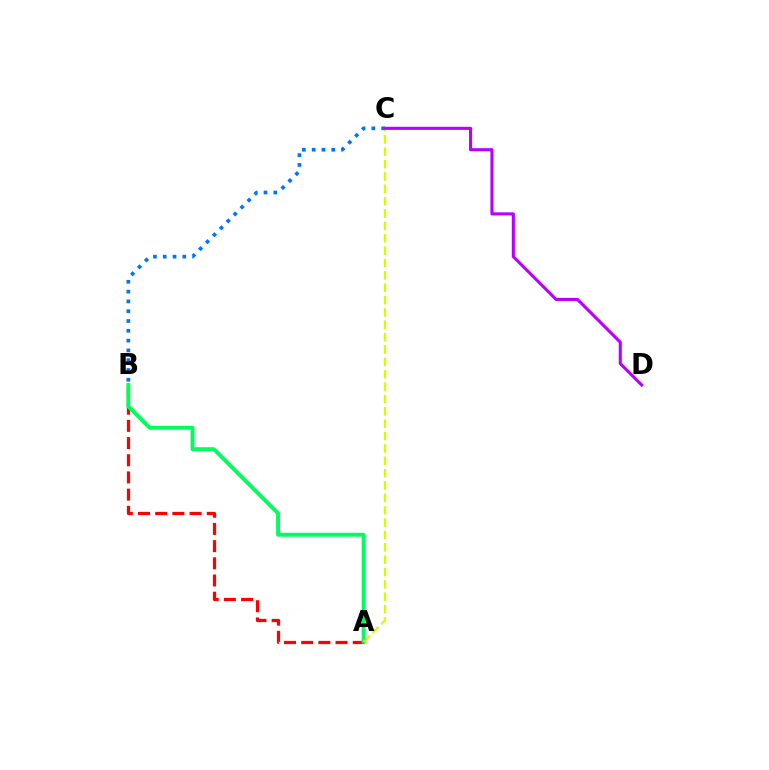{('A', 'B'): [{'color': '#ff0000', 'line_style': 'dashed', 'thickness': 2.33}, {'color': '#00ff5c', 'line_style': 'solid', 'thickness': 2.82}], ('B', 'C'): [{'color': '#0074ff', 'line_style': 'dotted', 'thickness': 2.66}], ('A', 'C'): [{'color': '#d1ff00', 'line_style': 'dashed', 'thickness': 1.68}], ('C', 'D'): [{'color': '#b900ff', 'line_style': 'solid', 'thickness': 2.23}]}